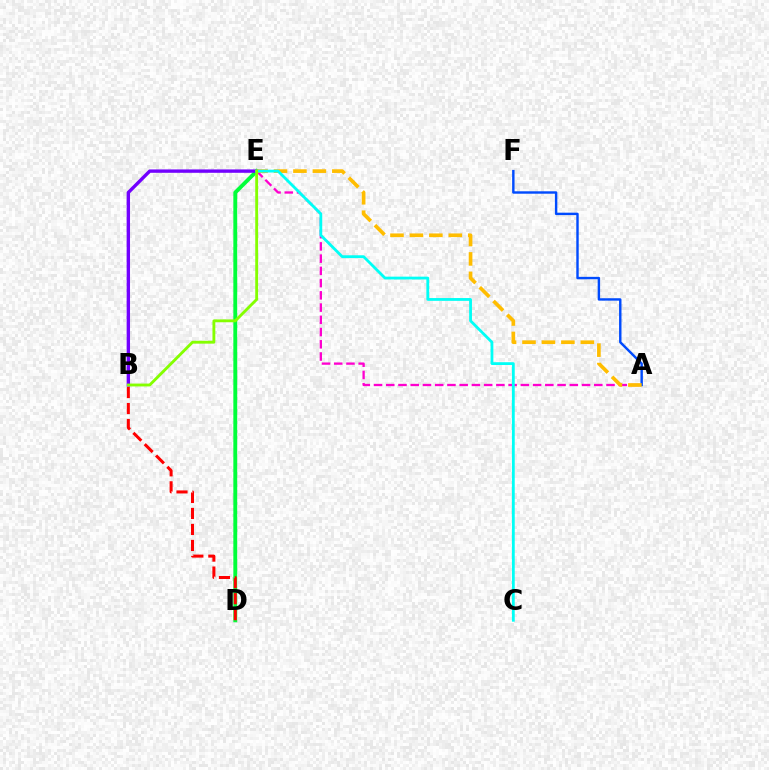{('D', 'E'): [{'color': '#00ff39', 'line_style': 'solid', 'thickness': 2.79}], ('B', 'D'): [{'color': '#ff0000', 'line_style': 'dashed', 'thickness': 2.17}], ('A', 'F'): [{'color': '#004bff', 'line_style': 'solid', 'thickness': 1.74}], ('A', 'E'): [{'color': '#ff00cf', 'line_style': 'dashed', 'thickness': 1.66}, {'color': '#ffbd00', 'line_style': 'dashed', 'thickness': 2.64}], ('B', 'E'): [{'color': '#7200ff', 'line_style': 'solid', 'thickness': 2.43}, {'color': '#84ff00', 'line_style': 'solid', 'thickness': 2.06}], ('C', 'E'): [{'color': '#00fff6', 'line_style': 'solid', 'thickness': 2.01}]}